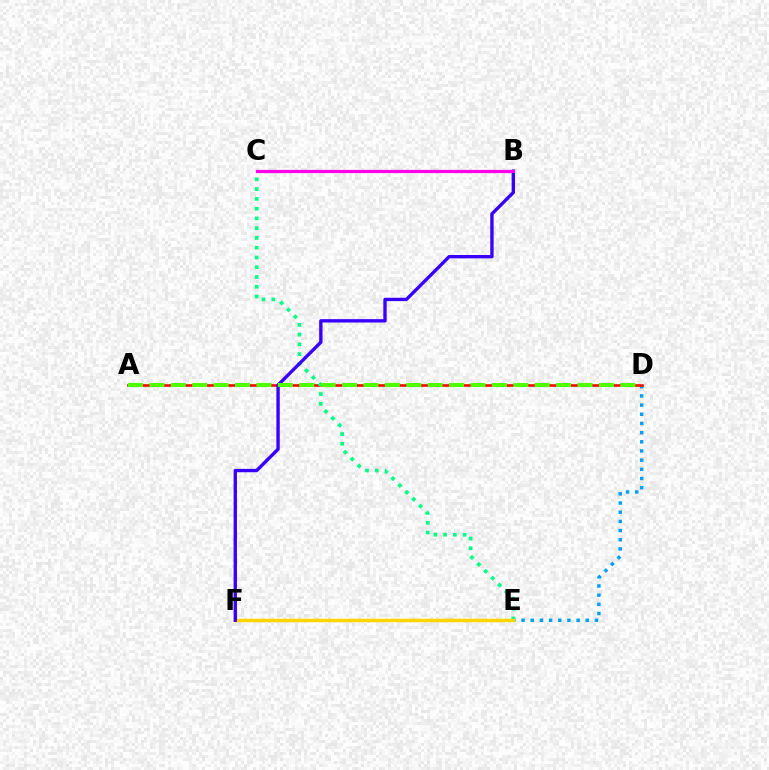{('D', 'E'): [{'color': '#009eff', 'line_style': 'dotted', 'thickness': 2.49}], ('A', 'D'): [{'color': '#ff0000', 'line_style': 'solid', 'thickness': 1.86}, {'color': '#4fff00', 'line_style': 'dashed', 'thickness': 2.91}], ('C', 'E'): [{'color': '#00ff86', 'line_style': 'dotted', 'thickness': 2.65}], ('E', 'F'): [{'color': '#ffd500', 'line_style': 'solid', 'thickness': 2.5}], ('B', 'F'): [{'color': '#3700ff', 'line_style': 'solid', 'thickness': 2.42}], ('B', 'C'): [{'color': '#ff00ed', 'line_style': 'solid', 'thickness': 2.31}]}